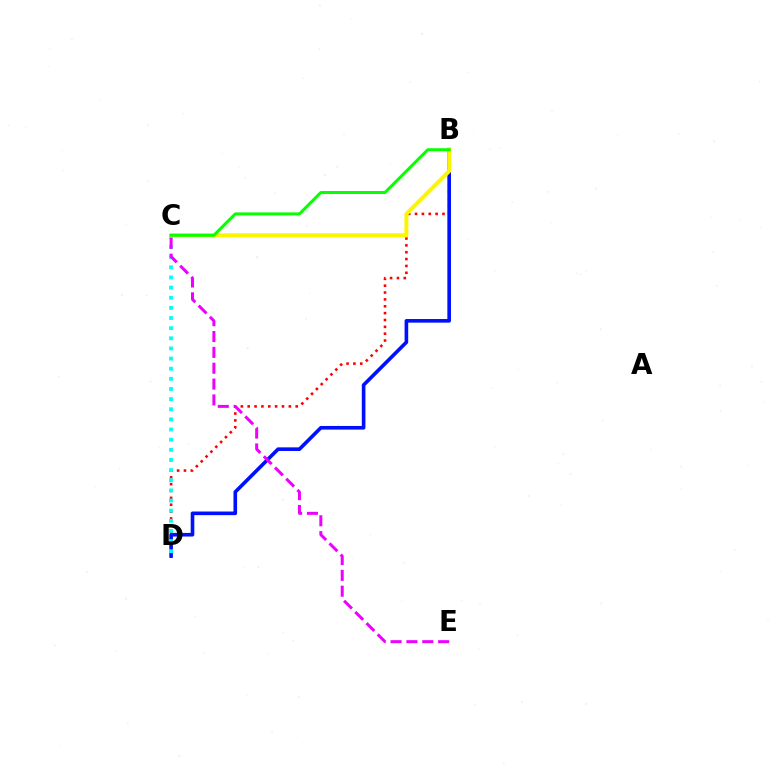{('B', 'D'): [{'color': '#ff0000', 'line_style': 'dotted', 'thickness': 1.86}, {'color': '#0010ff', 'line_style': 'solid', 'thickness': 2.61}], ('C', 'D'): [{'color': '#00fff6', 'line_style': 'dotted', 'thickness': 2.75}], ('C', 'E'): [{'color': '#ee00ff', 'line_style': 'dashed', 'thickness': 2.15}], ('B', 'C'): [{'color': '#fcf500', 'line_style': 'solid', 'thickness': 2.87}, {'color': '#08ff00', 'line_style': 'solid', 'thickness': 2.15}]}